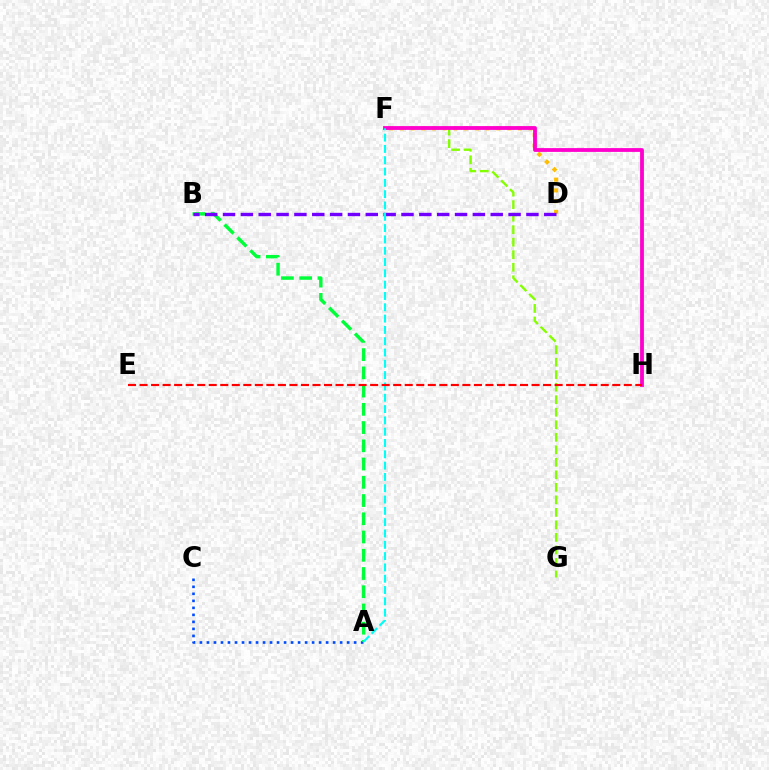{('F', 'G'): [{'color': '#84ff00', 'line_style': 'dashed', 'thickness': 1.7}], ('D', 'F'): [{'color': '#ffbd00', 'line_style': 'dotted', 'thickness': 2.91}], ('A', 'C'): [{'color': '#004bff', 'line_style': 'dotted', 'thickness': 1.9}], ('A', 'B'): [{'color': '#00ff39', 'line_style': 'dashed', 'thickness': 2.48}], ('F', 'H'): [{'color': '#ff00cf', 'line_style': 'solid', 'thickness': 2.74}], ('B', 'D'): [{'color': '#7200ff', 'line_style': 'dashed', 'thickness': 2.42}], ('A', 'F'): [{'color': '#00fff6', 'line_style': 'dashed', 'thickness': 1.54}], ('E', 'H'): [{'color': '#ff0000', 'line_style': 'dashed', 'thickness': 1.57}]}